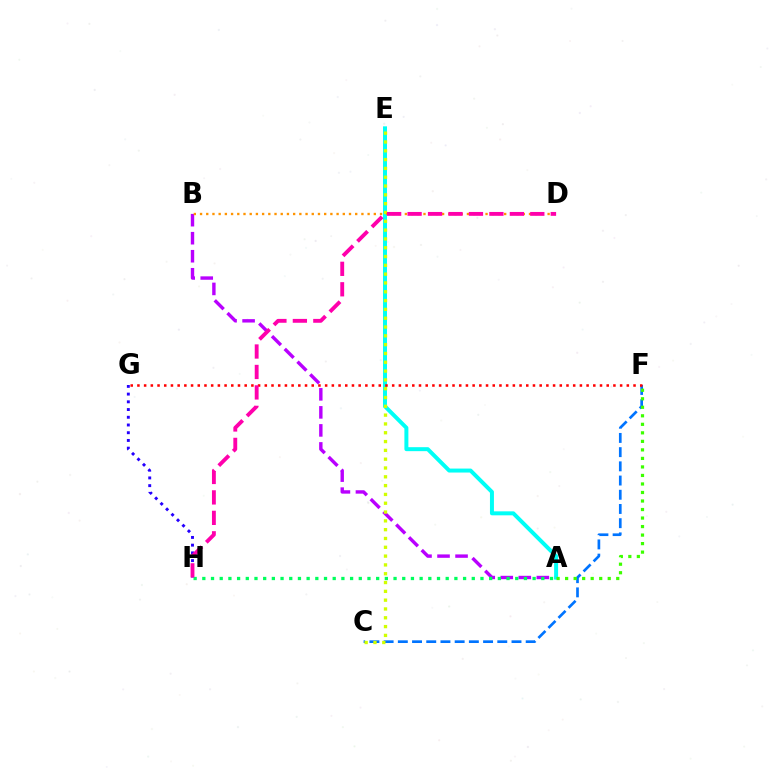{('A', 'B'): [{'color': '#b900ff', 'line_style': 'dashed', 'thickness': 2.45}], ('G', 'H'): [{'color': '#2500ff', 'line_style': 'dotted', 'thickness': 2.1}], ('A', 'E'): [{'color': '#00fff6', 'line_style': 'solid', 'thickness': 2.86}], ('C', 'F'): [{'color': '#0074ff', 'line_style': 'dashed', 'thickness': 1.93}], ('C', 'E'): [{'color': '#d1ff00', 'line_style': 'dotted', 'thickness': 2.39}], ('A', 'H'): [{'color': '#00ff5c', 'line_style': 'dotted', 'thickness': 2.36}], ('F', 'G'): [{'color': '#ff0000', 'line_style': 'dotted', 'thickness': 1.82}], ('B', 'D'): [{'color': '#ff9400', 'line_style': 'dotted', 'thickness': 1.69}], ('A', 'F'): [{'color': '#3dff00', 'line_style': 'dotted', 'thickness': 2.31}], ('D', 'H'): [{'color': '#ff00ac', 'line_style': 'dashed', 'thickness': 2.78}]}